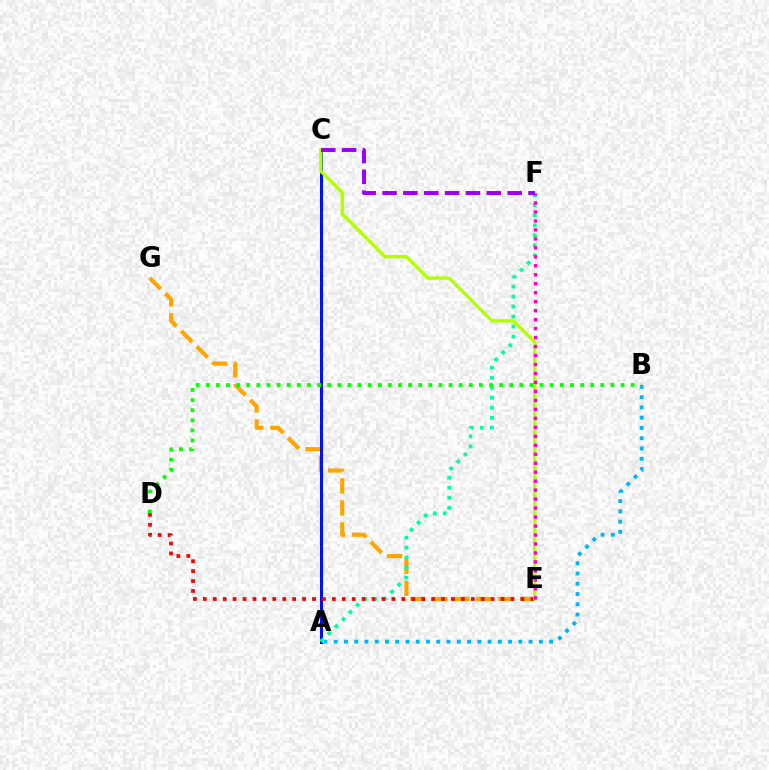{('E', 'G'): [{'color': '#ffa500', 'line_style': 'dashed', 'thickness': 2.99}], ('A', 'B'): [{'color': '#00b5ff', 'line_style': 'dotted', 'thickness': 2.79}], ('A', 'C'): [{'color': '#0010ff', 'line_style': 'solid', 'thickness': 2.16}], ('A', 'F'): [{'color': '#00ff9d', 'line_style': 'dotted', 'thickness': 2.72}], ('D', 'E'): [{'color': '#ff0000', 'line_style': 'dotted', 'thickness': 2.7}], ('C', 'E'): [{'color': '#b3ff00', 'line_style': 'solid', 'thickness': 2.39}], ('B', 'D'): [{'color': '#08ff00', 'line_style': 'dotted', 'thickness': 2.75}], ('E', 'F'): [{'color': '#ff00bd', 'line_style': 'dotted', 'thickness': 2.44}], ('C', 'F'): [{'color': '#9b00ff', 'line_style': 'dashed', 'thickness': 2.83}]}